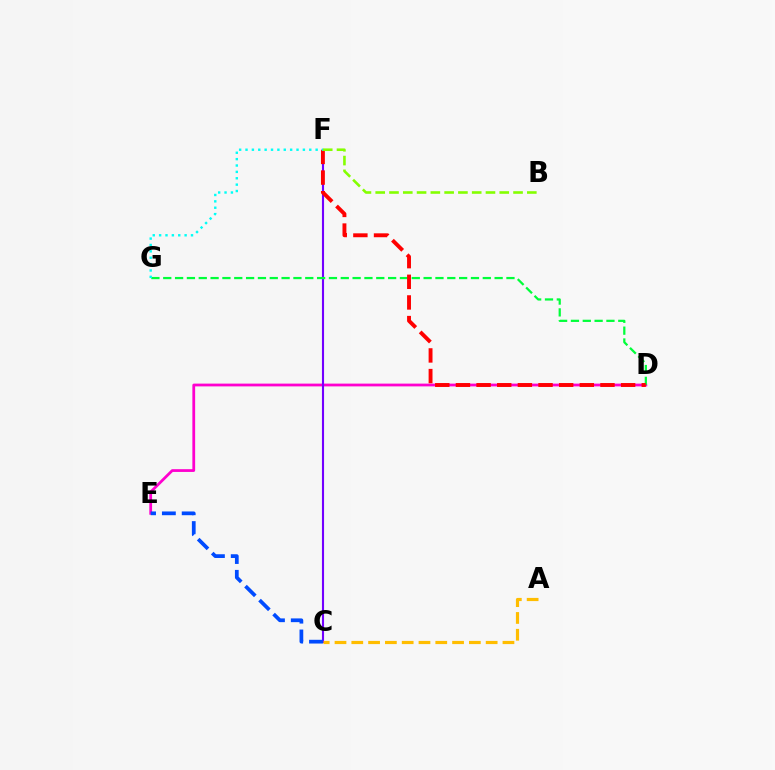{('D', 'E'): [{'color': '#ff00cf', 'line_style': 'solid', 'thickness': 2.0}], ('C', 'F'): [{'color': '#7200ff', 'line_style': 'solid', 'thickness': 1.52}], ('D', 'G'): [{'color': '#00ff39', 'line_style': 'dashed', 'thickness': 1.61}], ('D', 'F'): [{'color': '#ff0000', 'line_style': 'dashed', 'thickness': 2.81}], ('C', 'E'): [{'color': '#004bff', 'line_style': 'dashed', 'thickness': 2.69}], ('A', 'C'): [{'color': '#ffbd00', 'line_style': 'dashed', 'thickness': 2.28}], ('B', 'F'): [{'color': '#84ff00', 'line_style': 'dashed', 'thickness': 1.87}], ('F', 'G'): [{'color': '#00fff6', 'line_style': 'dotted', 'thickness': 1.73}]}